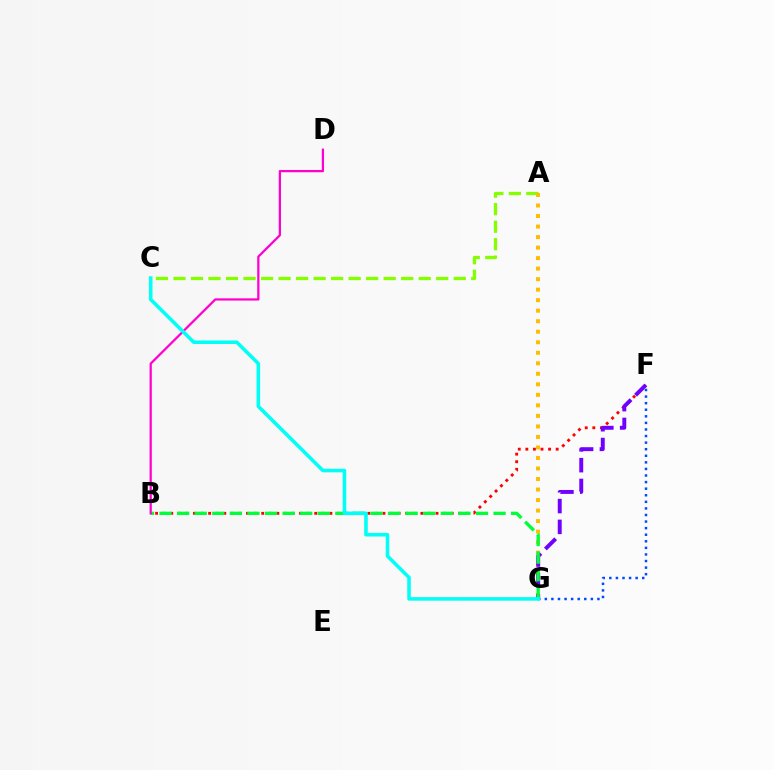{('A', 'C'): [{'color': '#84ff00', 'line_style': 'dashed', 'thickness': 2.38}], ('A', 'G'): [{'color': '#ffbd00', 'line_style': 'dotted', 'thickness': 2.86}], ('B', 'F'): [{'color': '#ff0000', 'line_style': 'dotted', 'thickness': 2.06}], ('F', 'G'): [{'color': '#7200ff', 'line_style': 'dashed', 'thickness': 2.83}, {'color': '#004bff', 'line_style': 'dotted', 'thickness': 1.79}], ('B', 'G'): [{'color': '#00ff39', 'line_style': 'dashed', 'thickness': 2.39}], ('B', 'D'): [{'color': '#ff00cf', 'line_style': 'solid', 'thickness': 1.62}], ('C', 'G'): [{'color': '#00fff6', 'line_style': 'solid', 'thickness': 2.56}]}